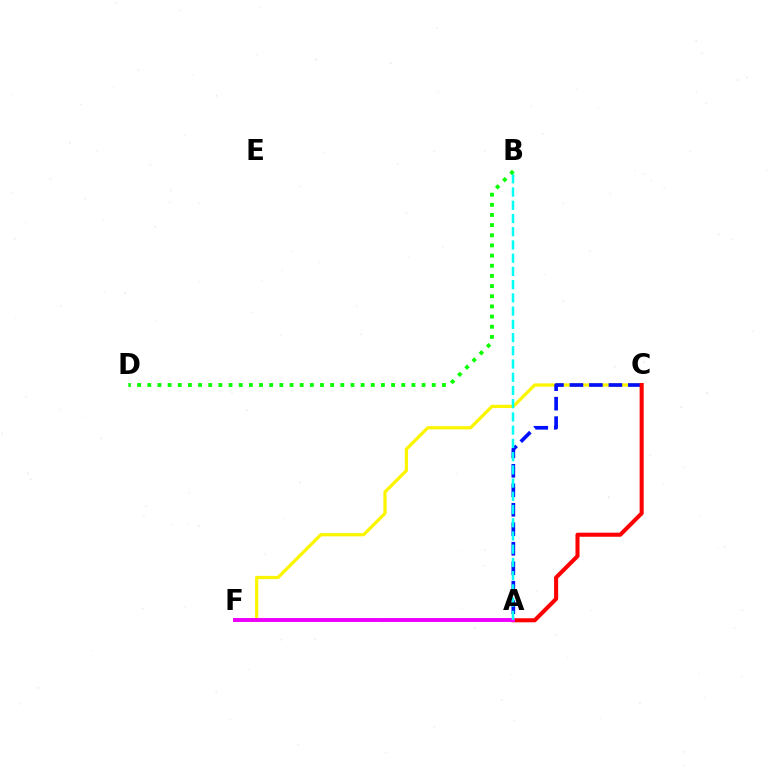{('C', 'F'): [{'color': '#fcf500', 'line_style': 'solid', 'thickness': 2.31}], ('A', 'C'): [{'color': '#0010ff', 'line_style': 'dashed', 'thickness': 2.65}, {'color': '#ff0000', 'line_style': 'solid', 'thickness': 2.92}], ('A', 'F'): [{'color': '#ee00ff', 'line_style': 'solid', 'thickness': 2.82}], ('A', 'B'): [{'color': '#00fff6', 'line_style': 'dashed', 'thickness': 1.8}], ('B', 'D'): [{'color': '#08ff00', 'line_style': 'dotted', 'thickness': 2.76}]}